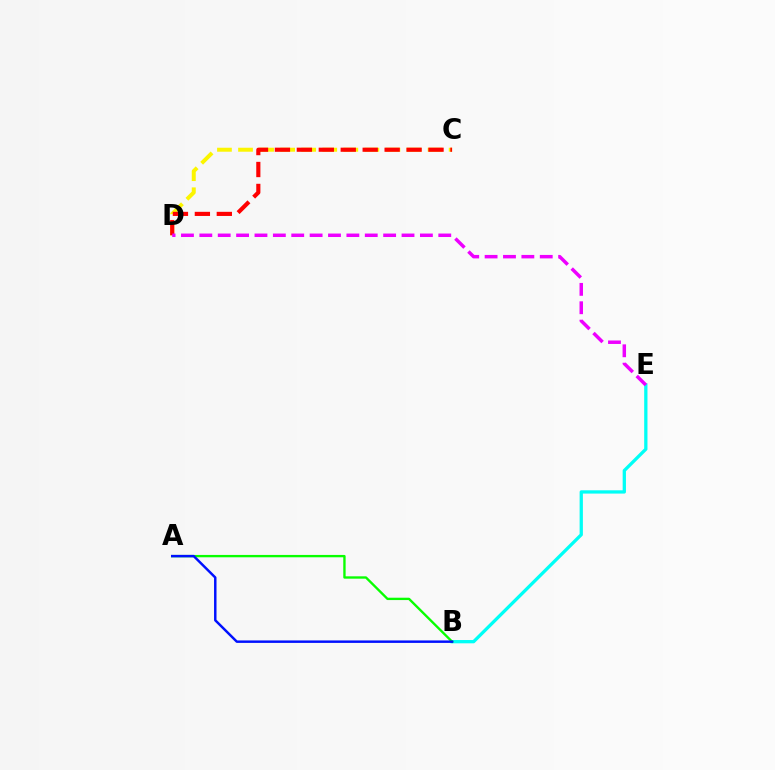{('C', 'D'): [{'color': '#fcf500', 'line_style': 'dashed', 'thickness': 2.86}, {'color': '#ff0000', 'line_style': 'dashed', 'thickness': 2.98}], ('B', 'E'): [{'color': '#00fff6', 'line_style': 'solid', 'thickness': 2.36}], ('A', 'B'): [{'color': '#08ff00', 'line_style': 'solid', 'thickness': 1.7}, {'color': '#0010ff', 'line_style': 'solid', 'thickness': 1.77}], ('D', 'E'): [{'color': '#ee00ff', 'line_style': 'dashed', 'thickness': 2.5}]}